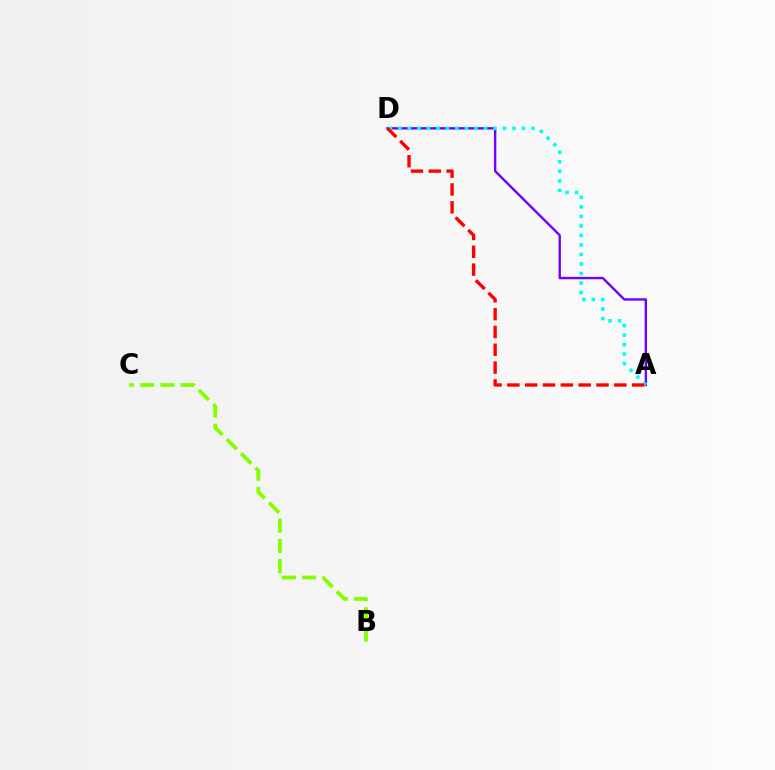{('A', 'D'): [{'color': '#7200ff', 'line_style': 'solid', 'thickness': 1.71}, {'color': '#00fff6', 'line_style': 'dotted', 'thickness': 2.58}, {'color': '#ff0000', 'line_style': 'dashed', 'thickness': 2.42}], ('B', 'C'): [{'color': '#84ff00', 'line_style': 'dashed', 'thickness': 2.75}]}